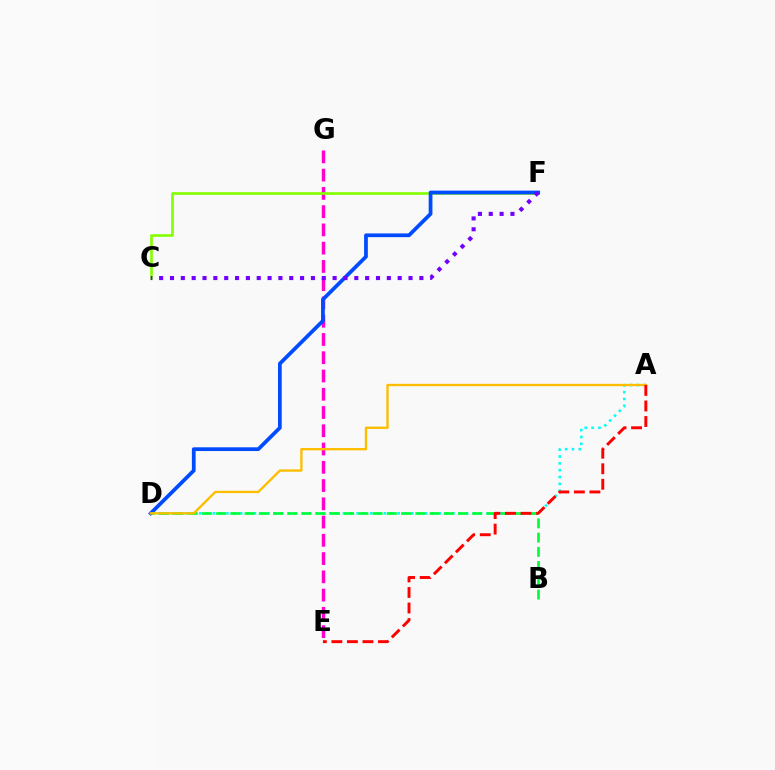{('A', 'D'): [{'color': '#00fff6', 'line_style': 'dotted', 'thickness': 1.86}, {'color': '#ffbd00', 'line_style': 'solid', 'thickness': 1.68}], ('E', 'G'): [{'color': '#ff00cf', 'line_style': 'dashed', 'thickness': 2.48}], ('C', 'F'): [{'color': '#84ff00', 'line_style': 'solid', 'thickness': 1.91}, {'color': '#7200ff', 'line_style': 'dotted', 'thickness': 2.95}], ('D', 'F'): [{'color': '#004bff', 'line_style': 'solid', 'thickness': 2.69}], ('B', 'D'): [{'color': '#00ff39', 'line_style': 'dashed', 'thickness': 1.93}], ('A', 'E'): [{'color': '#ff0000', 'line_style': 'dashed', 'thickness': 2.11}]}